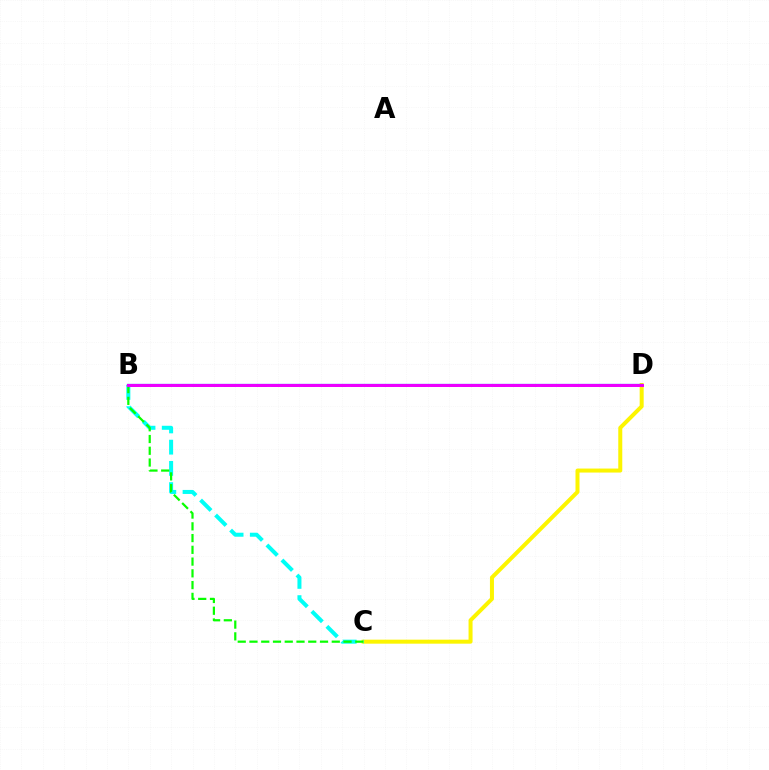{('C', 'D'): [{'color': '#fcf500', 'line_style': 'solid', 'thickness': 2.88}], ('B', 'C'): [{'color': '#00fff6', 'line_style': 'dashed', 'thickness': 2.89}, {'color': '#08ff00', 'line_style': 'dashed', 'thickness': 1.6}], ('B', 'D'): [{'color': '#ff0000', 'line_style': 'dashed', 'thickness': 2.16}, {'color': '#0010ff', 'line_style': 'solid', 'thickness': 1.6}, {'color': '#ee00ff', 'line_style': 'solid', 'thickness': 2.14}]}